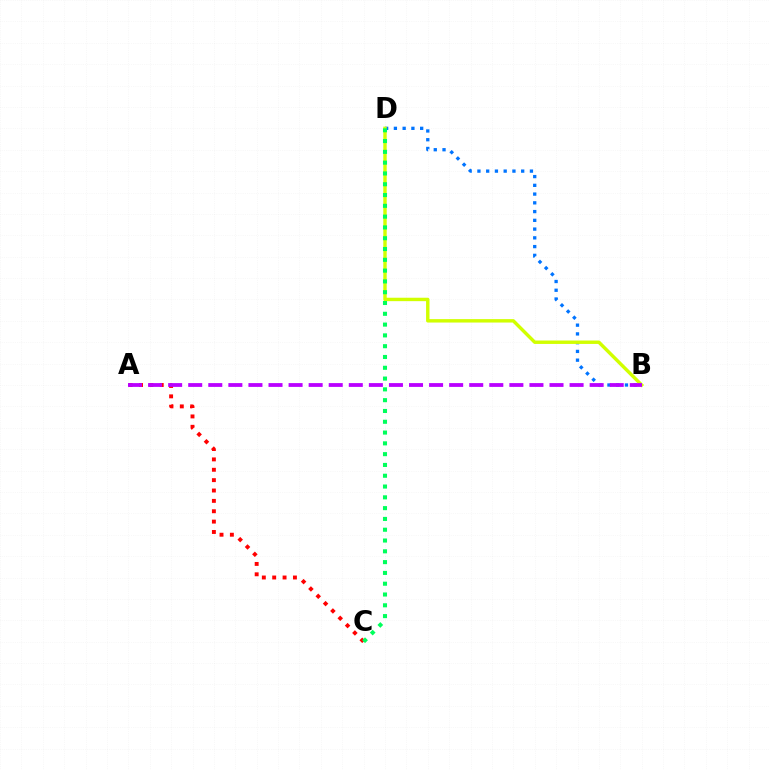{('B', 'D'): [{'color': '#0074ff', 'line_style': 'dotted', 'thickness': 2.38}, {'color': '#d1ff00', 'line_style': 'solid', 'thickness': 2.46}], ('A', 'C'): [{'color': '#ff0000', 'line_style': 'dotted', 'thickness': 2.82}], ('C', 'D'): [{'color': '#00ff5c', 'line_style': 'dotted', 'thickness': 2.93}], ('A', 'B'): [{'color': '#b900ff', 'line_style': 'dashed', 'thickness': 2.73}]}